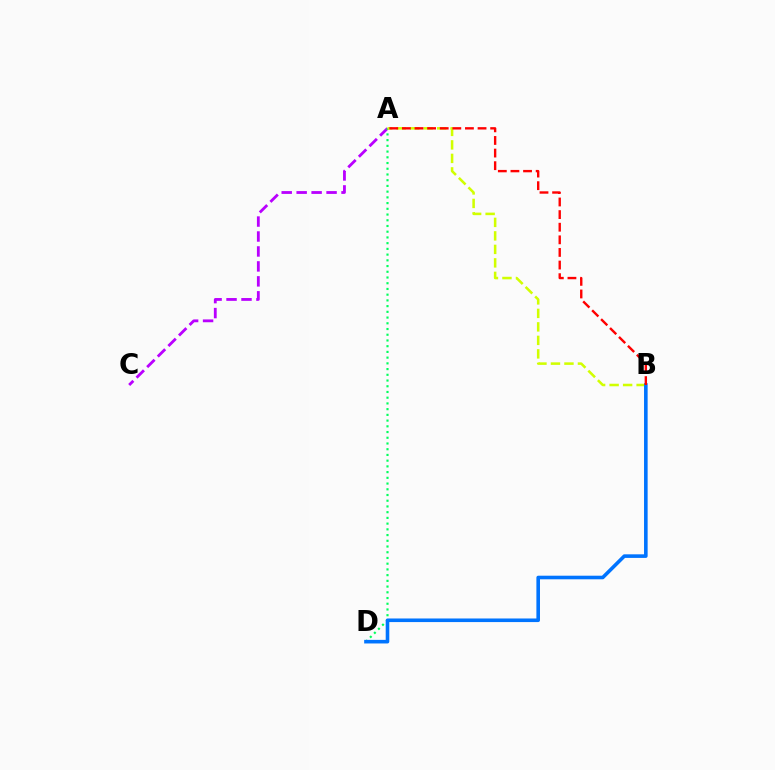{('A', 'C'): [{'color': '#b900ff', 'line_style': 'dashed', 'thickness': 2.03}], ('A', 'D'): [{'color': '#00ff5c', 'line_style': 'dotted', 'thickness': 1.56}], ('A', 'B'): [{'color': '#d1ff00', 'line_style': 'dashed', 'thickness': 1.83}, {'color': '#ff0000', 'line_style': 'dashed', 'thickness': 1.71}], ('B', 'D'): [{'color': '#0074ff', 'line_style': 'solid', 'thickness': 2.59}]}